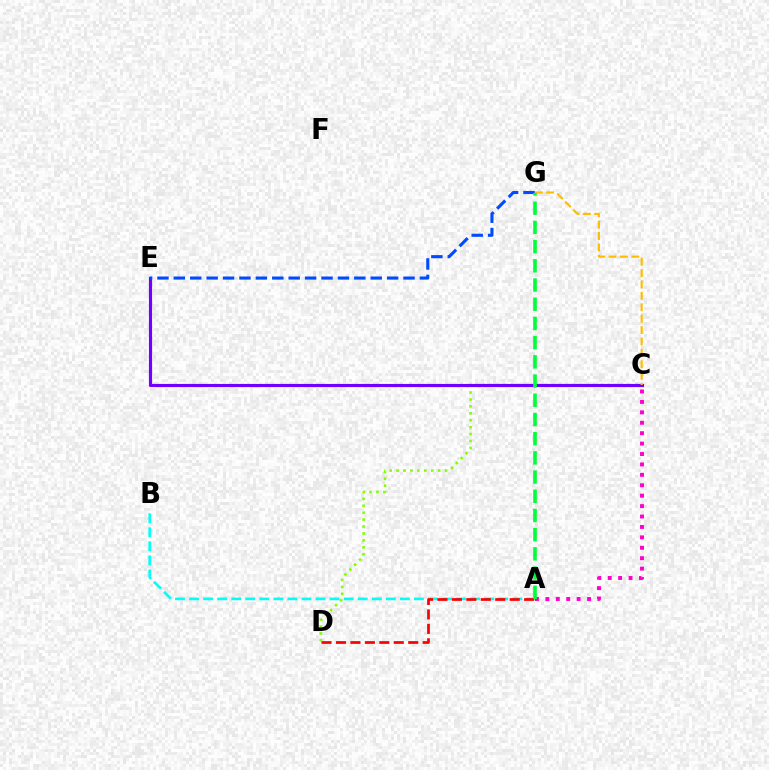{('C', 'D'): [{'color': '#84ff00', 'line_style': 'dotted', 'thickness': 1.88}], ('A', 'B'): [{'color': '#00fff6', 'line_style': 'dashed', 'thickness': 1.91}], ('C', 'E'): [{'color': '#7200ff', 'line_style': 'solid', 'thickness': 2.26}], ('C', 'G'): [{'color': '#ffbd00', 'line_style': 'dashed', 'thickness': 1.55}], ('A', 'D'): [{'color': '#ff0000', 'line_style': 'dashed', 'thickness': 1.96}], ('A', 'C'): [{'color': '#ff00cf', 'line_style': 'dotted', 'thickness': 2.83}], ('E', 'G'): [{'color': '#004bff', 'line_style': 'dashed', 'thickness': 2.23}], ('A', 'G'): [{'color': '#00ff39', 'line_style': 'dashed', 'thickness': 2.61}]}